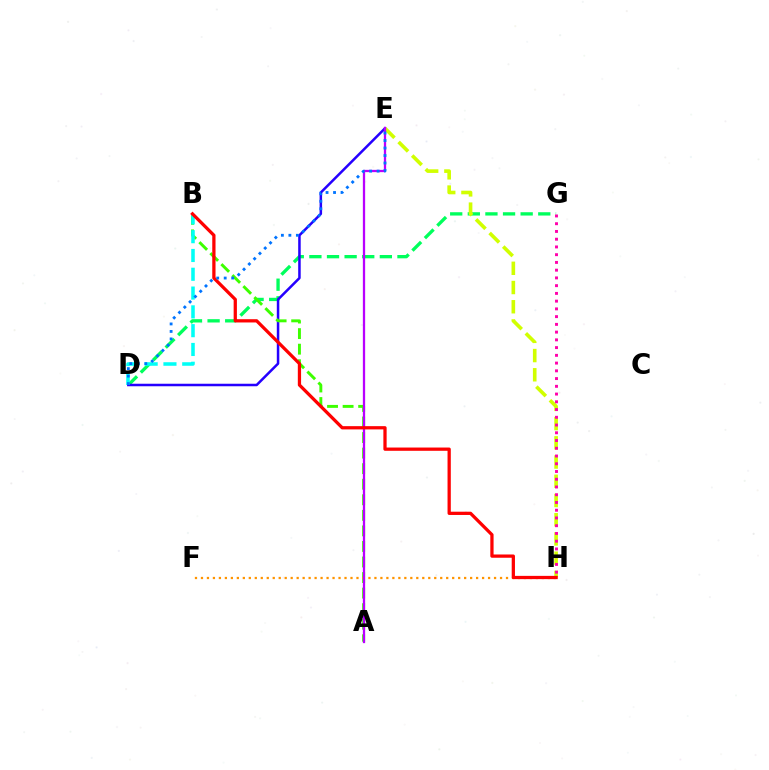{('D', 'G'): [{'color': '#00ff5c', 'line_style': 'dashed', 'thickness': 2.39}], ('D', 'E'): [{'color': '#2500ff', 'line_style': 'solid', 'thickness': 1.81}, {'color': '#0074ff', 'line_style': 'dotted', 'thickness': 2.04}], ('E', 'H'): [{'color': '#d1ff00', 'line_style': 'dashed', 'thickness': 2.61}], ('A', 'B'): [{'color': '#3dff00', 'line_style': 'dashed', 'thickness': 2.11}], ('B', 'D'): [{'color': '#00fff6', 'line_style': 'dashed', 'thickness': 2.55}], ('F', 'H'): [{'color': '#ff9400', 'line_style': 'dotted', 'thickness': 1.63}], ('A', 'E'): [{'color': '#b900ff', 'line_style': 'solid', 'thickness': 1.64}], ('G', 'H'): [{'color': '#ff00ac', 'line_style': 'dotted', 'thickness': 2.1}], ('B', 'H'): [{'color': '#ff0000', 'line_style': 'solid', 'thickness': 2.35}]}